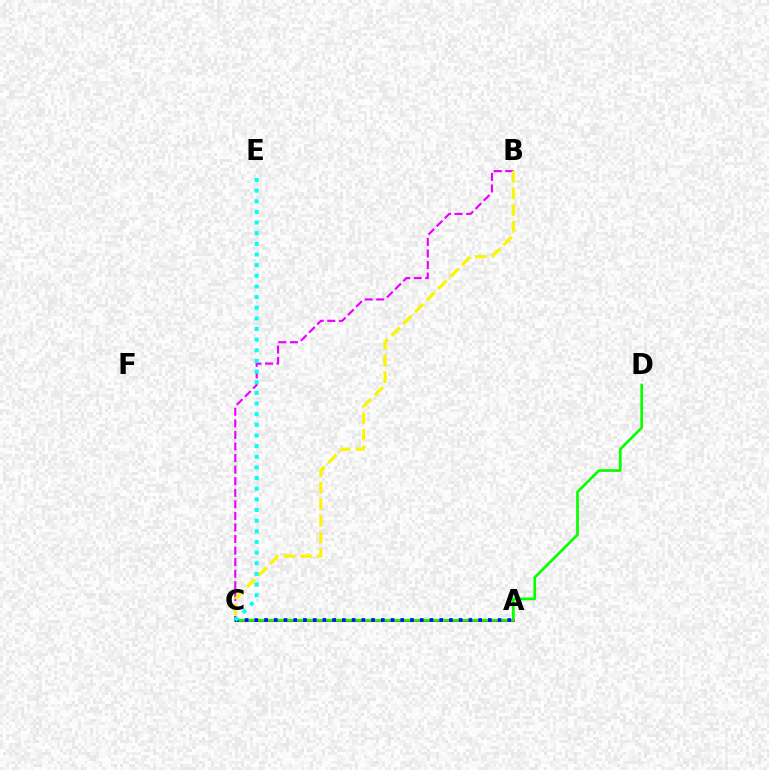{('A', 'C'): [{'color': '#ff0000', 'line_style': 'solid', 'thickness': 1.95}, {'color': '#0010ff', 'line_style': 'dotted', 'thickness': 2.64}], ('B', 'C'): [{'color': '#ee00ff', 'line_style': 'dashed', 'thickness': 1.57}, {'color': '#fcf500', 'line_style': 'dashed', 'thickness': 2.26}], ('C', 'D'): [{'color': '#08ff00', 'line_style': 'solid', 'thickness': 1.93}], ('C', 'E'): [{'color': '#00fff6', 'line_style': 'dotted', 'thickness': 2.89}]}